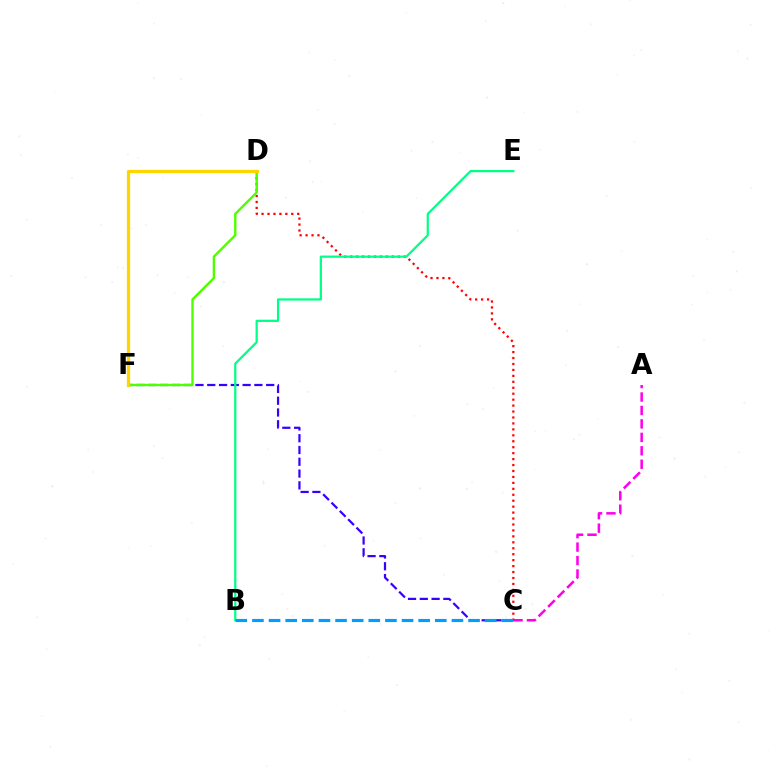{('C', 'D'): [{'color': '#ff0000', 'line_style': 'dotted', 'thickness': 1.62}], ('A', 'C'): [{'color': '#ff00ed', 'line_style': 'dashed', 'thickness': 1.83}], ('C', 'F'): [{'color': '#3700ff', 'line_style': 'dashed', 'thickness': 1.6}], ('D', 'F'): [{'color': '#4fff00', 'line_style': 'solid', 'thickness': 1.72}, {'color': '#ffd500', 'line_style': 'solid', 'thickness': 2.34}], ('B', 'E'): [{'color': '#00ff86', 'line_style': 'solid', 'thickness': 1.6}], ('B', 'C'): [{'color': '#009eff', 'line_style': 'dashed', 'thickness': 2.26}]}